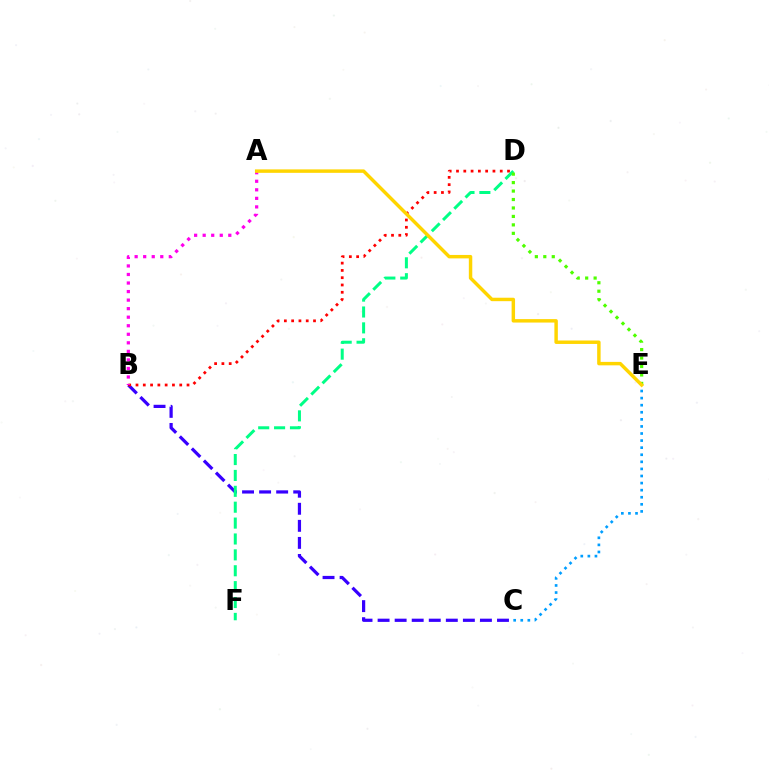{('B', 'C'): [{'color': '#3700ff', 'line_style': 'dashed', 'thickness': 2.32}], ('B', 'D'): [{'color': '#ff0000', 'line_style': 'dotted', 'thickness': 1.98}], ('D', 'F'): [{'color': '#00ff86', 'line_style': 'dashed', 'thickness': 2.16}], ('A', 'B'): [{'color': '#ff00ed', 'line_style': 'dotted', 'thickness': 2.32}], ('D', 'E'): [{'color': '#4fff00', 'line_style': 'dotted', 'thickness': 2.3}], ('C', 'E'): [{'color': '#009eff', 'line_style': 'dotted', 'thickness': 1.92}], ('A', 'E'): [{'color': '#ffd500', 'line_style': 'solid', 'thickness': 2.48}]}